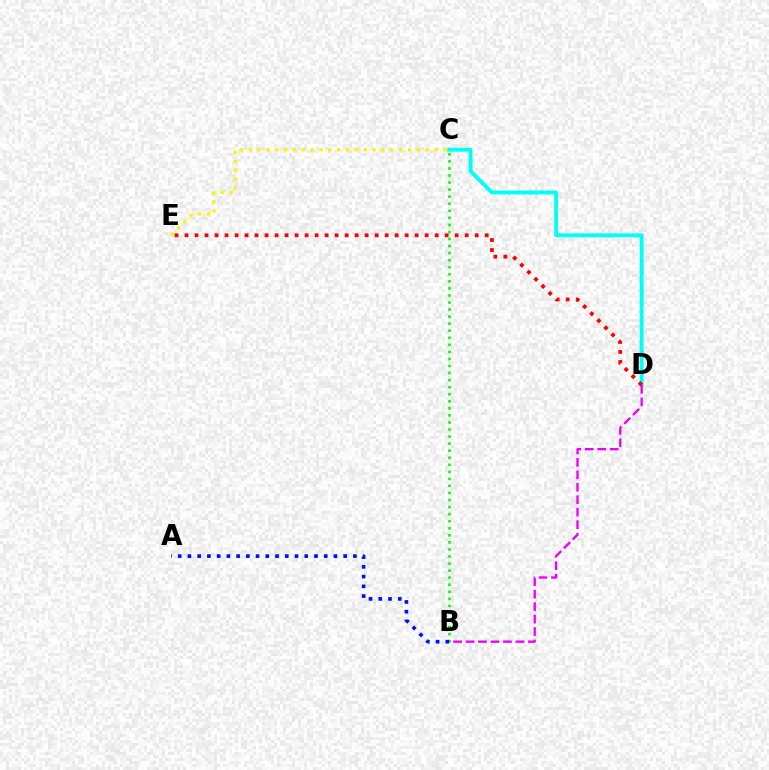{('C', 'E'): [{'color': '#fcf500', 'line_style': 'dotted', 'thickness': 2.4}], ('C', 'D'): [{'color': '#00fff6', 'line_style': 'solid', 'thickness': 2.79}], ('B', 'C'): [{'color': '#08ff00', 'line_style': 'dotted', 'thickness': 1.92}], ('A', 'B'): [{'color': '#0010ff', 'line_style': 'dotted', 'thickness': 2.64}], ('D', 'E'): [{'color': '#ff0000', 'line_style': 'dotted', 'thickness': 2.72}], ('B', 'D'): [{'color': '#ee00ff', 'line_style': 'dashed', 'thickness': 1.69}]}